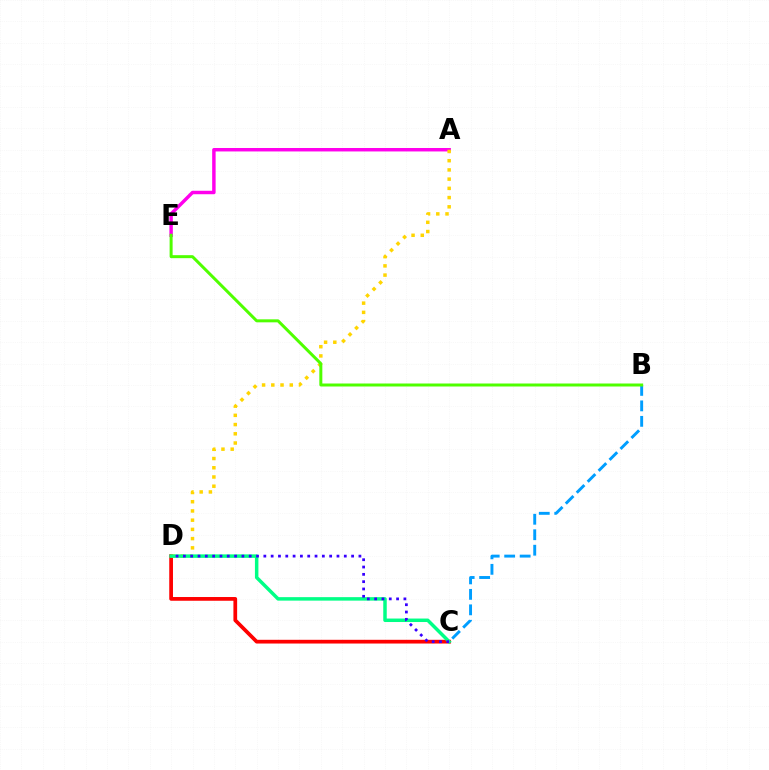{('C', 'D'): [{'color': '#ff0000', 'line_style': 'solid', 'thickness': 2.68}, {'color': '#00ff86', 'line_style': 'solid', 'thickness': 2.51}, {'color': '#3700ff', 'line_style': 'dotted', 'thickness': 1.99}], ('A', 'E'): [{'color': '#ff00ed', 'line_style': 'solid', 'thickness': 2.48}], ('A', 'D'): [{'color': '#ffd500', 'line_style': 'dotted', 'thickness': 2.51}], ('B', 'C'): [{'color': '#009eff', 'line_style': 'dashed', 'thickness': 2.1}], ('B', 'E'): [{'color': '#4fff00', 'line_style': 'solid', 'thickness': 2.16}]}